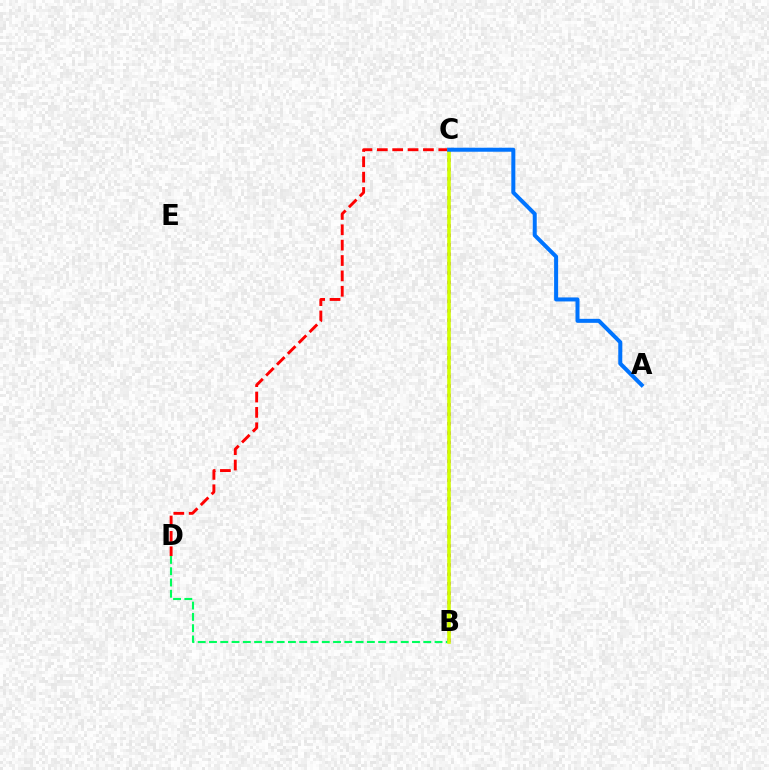{('B', 'C'): [{'color': '#b900ff', 'line_style': 'dotted', 'thickness': 2.56}, {'color': '#d1ff00', 'line_style': 'solid', 'thickness': 2.57}], ('C', 'D'): [{'color': '#ff0000', 'line_style': 'dashed', 'thickness': 2.09}], ('B', 'D'): [{'color': '#00ff5c', 'line_style': 'dashed', 'thickness': 1.53}], ('A', 'C'): [{'color': '#0074ff', 'line_style': 'solid', 'thickness': 2.88}]}